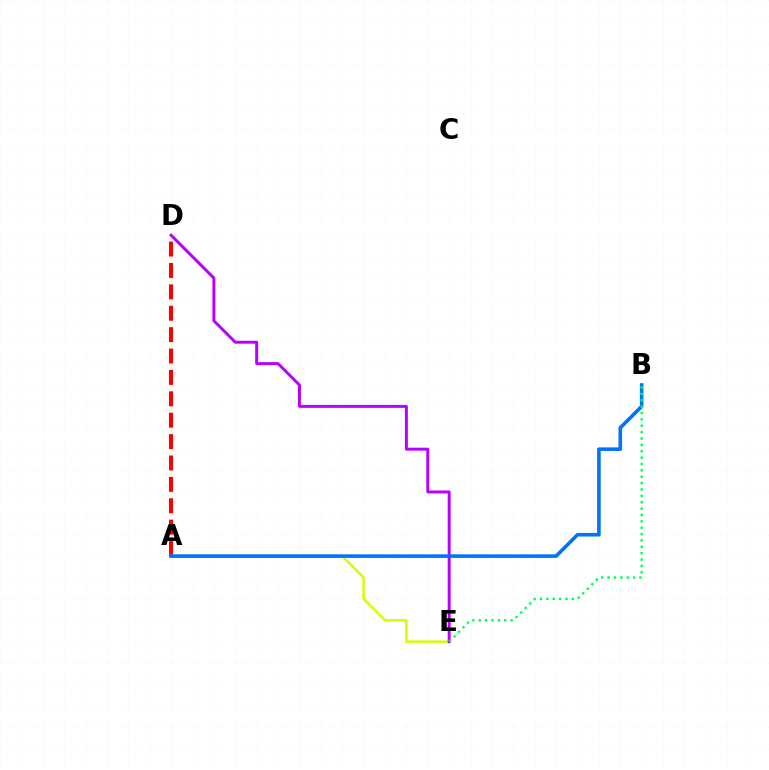{('A', 'D'): [{'color': '#ff0000', 'line_style': 'dashed', 'thickness': 2.91}], ('A', 'E'): [{'color': '#d1ff00', 'line_style': 'solid', 'thickness': 1.79}], ('D', 'E'): [{'color': '#b900ff', 'line_style': 'solid', 'thickness': 2.12}], ('A', 'B'): [{'color': '#0074ff', 'line_style': 'solid', 'thickness': 2.6}], ('B', 'E'): [{'color': '#00ff5c', 'line_style': 'dotted', 'thickness': 1.73}]}